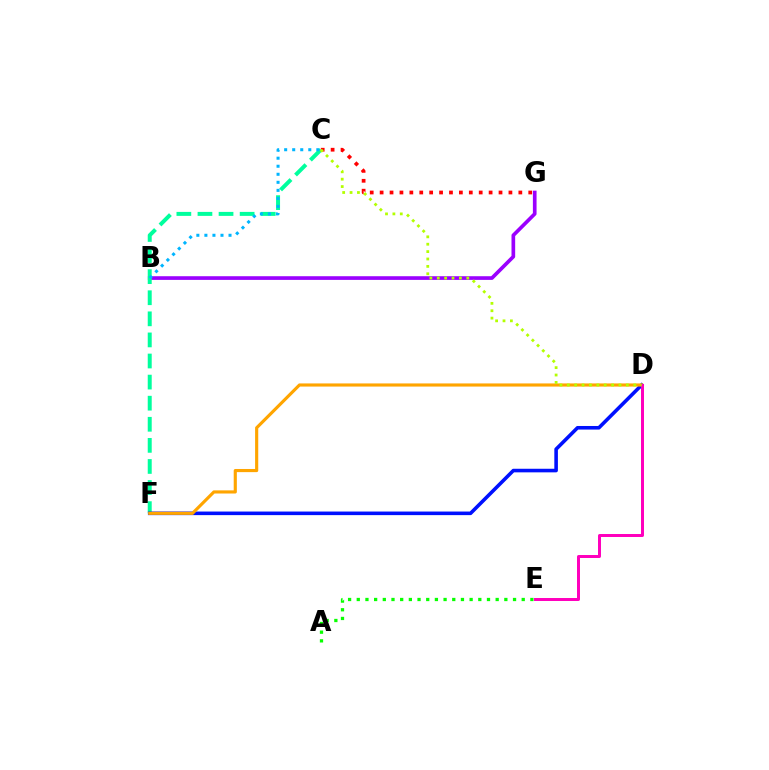{('B', 'G'): [{'color': '#9b00ff', 'line_style': 'solid', 'thickness': 2.64}], ('C', 'F'): [{'color': '#00ff9d', 'line_style': 'dashed', 'thickness': 2.87}], ('A', 'E'): [{'color': '#08ff00', 'line_style': 'dotted', 'thickness': 2.36}], ('D', 'F'): [{'color': '#0010ff', 'line_style': 'solid', 'thickness': 2.58}, {'color': '#ffa500', 'line_style': 'solid', 'thickness': 2.26}], ('D', 'E'): [{'color': '#ff00bd', 'line_style': 'solid', 'thickness': 2.15}], ('C', 'G'): [{'color': '#ff0000', 'line_style': 'dotted', 'thickness': 2.69}], ('B', 'C'): [{'color': '#00b5ff', 'line_style': 'dotted', 'thickness': 2.18}], ('C', 'D'): [{'color': '#b3ff00', 'line_style': 'dotted', 'thickness': 2.01}]}